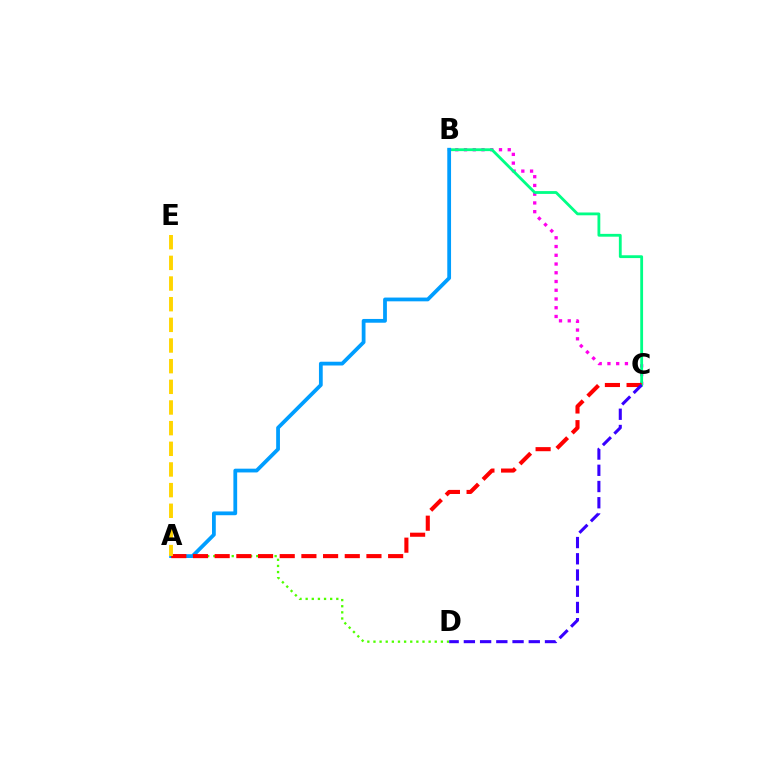{('B', 'C'): [{'color': '#ff00ed', 'line_style': 'dotted', 'thickness': 2.38}, {'color': '#00ff86', 'line_style': 'solid', 'thickness': 2.03}], ('A', 'D'): [{'color': '#4fff00', 'line_style': 'dotted', 'thickness': 1.67}], ('A', 'B'): [{'color': '#009eff', 'line_style': 'solid', 'thickness': 2.71}], ('A', 'C'): [{'color': '#ff0000', 'line_style': 'dashed', 'thickness': 2.95}], ('A', 'E'): [{'color': '#ffd500', 'line_style': 'dashed', 'thickness': 2.81}], ('C', 'D'): [{'color': '#3700ff', 'line_style': 'dashed', 'thickness': 2.2}]}